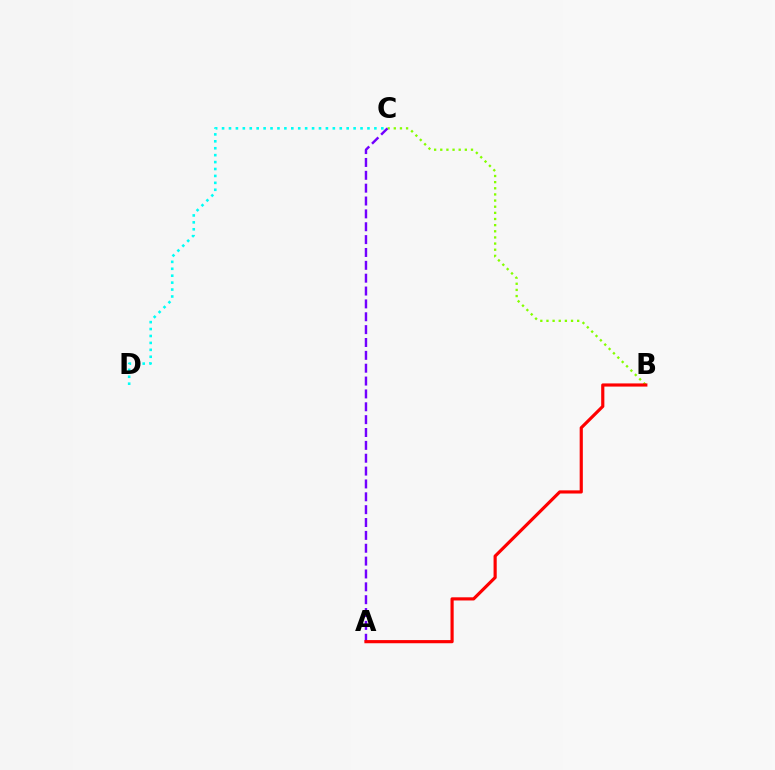{('B', 'C'): [{'color': '#84ff00', 'line_style': 'dotted', 'thickness': 1.67}], ('A', 'C'): [{'color': '#7200ff', 'line_style': 'dashed', 'thickness': 1.75}], ('C', 'D'): [{'color': '#00fff6', 'line_style': 'dotted', 'thickness': 1.88}], ('A', 'B'): [{'color': '#ff0000', 'line_style': 'solid', 'thickness': 2.28}]}